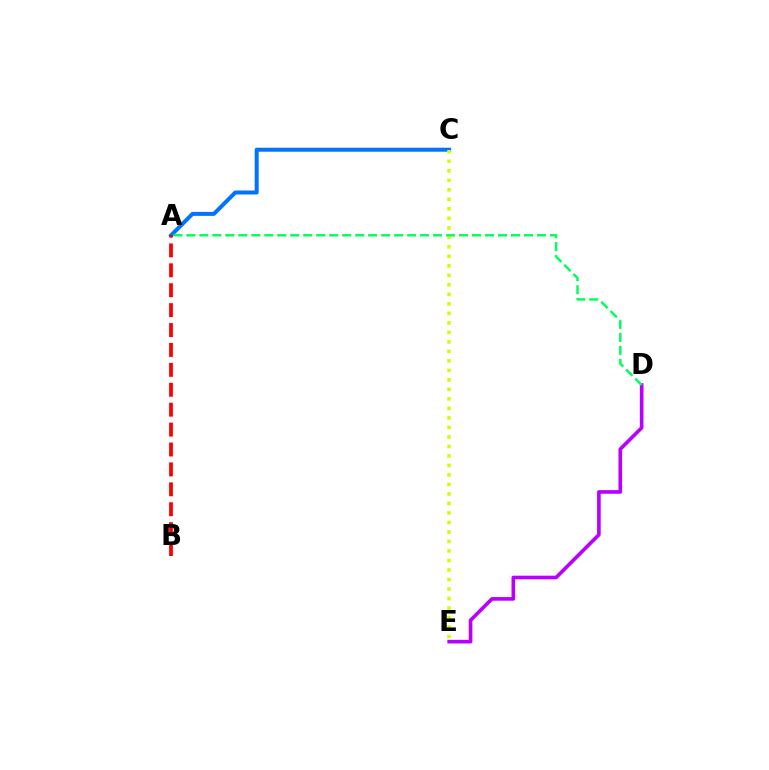{('A', 'C'): [{'color': '#0074ff', 'line_style': 'solid', 'thickness': 2.87}], ('C', 'E'): [{'color': '#d1ff00', 'line_style': 'dotted', 'thickness': 2.58}], ('A', 'B'): [{'color': '#ff0000', 'line_style': 'dashed', 'thickness': 2.7}], ('D', 'E'): [{'color': '#b900ff', 'line_style': 'solid', 'thickness': 2.62}], ('A', 'D'): [{'color': '#00ff5c', 'line_style': 'dashed', 'thickness': 1.76}]}